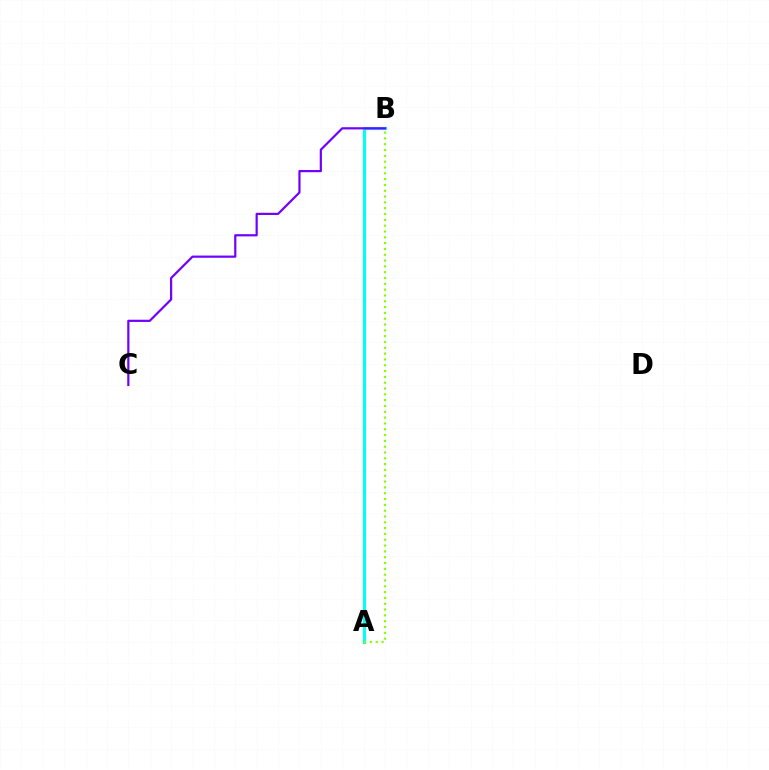{('A', 'B'): [{'color': '#ff0000', 'line_style': 'dotted', 'thickness': 1.89}, {'color': '#00fff6', 'line_style': 'solid', 'thickness': 2.26}, {'color': '#84ff00', 'line_style': 'dotted', 'thickness': 1.58}], ('B', 'C'): [{'color': '#7200ff', 'line_style': 'solid', 'thickness': 1.59}]}